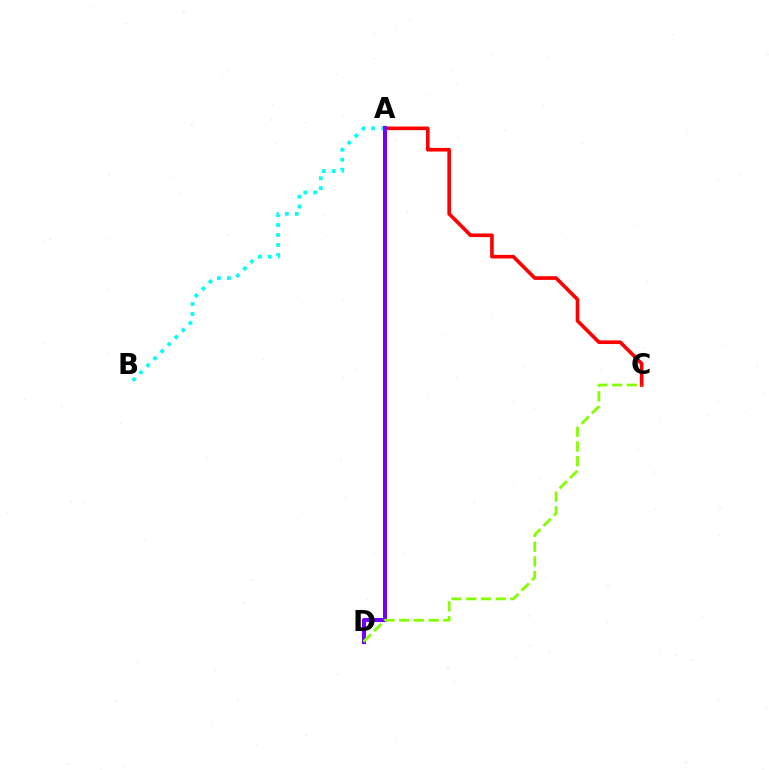{('A', 'B'): [{'color': '#00fff6', 'line_style': 'dotted', 'thickness': 2.71}], ('A', 'C'): [{'color': '#ff0000', 'line_style': 'solid', 'thickness': 2.62}], ('A', 'D'): [{'color': '#7200ff', 'line_style': 'solid', 'thickness': 2.92}], ('C', 'D'): [{'color': '#84ff00', 'line_style': 'dashed', 'thickness': 2.0}]}